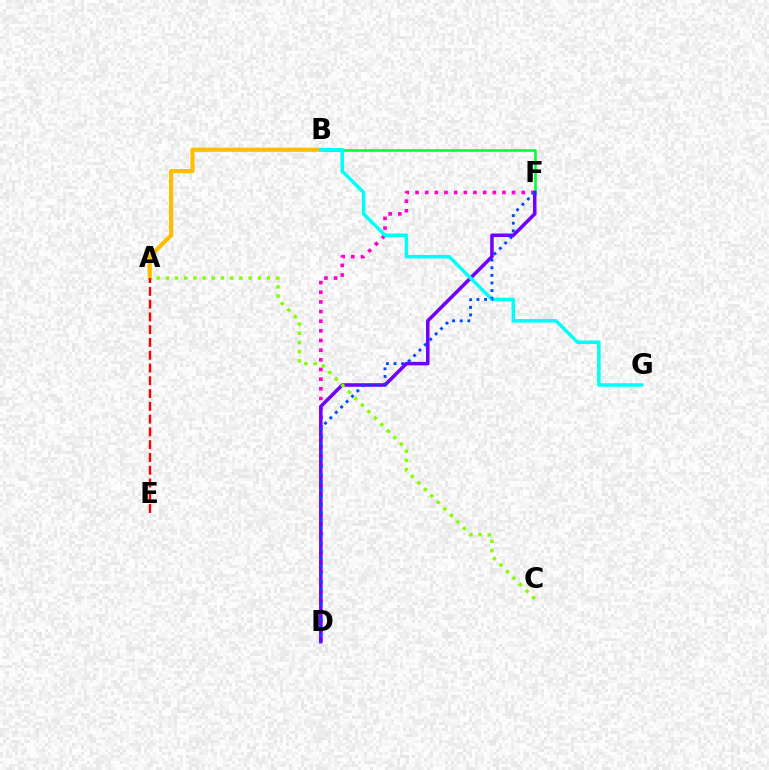{('D', 'F'): [{'color': '#ff00cf', 'line_style': 'dotted', 'thickness': 2.62}, {'color': '#7200ff', 'line_style': 'solid', 'thickness': 2.55}, {'color': '#004bff', 'line_style': 'dotted', 'thickness': 2.07}], ('B', 'F'): [{'color': '#00ff39', 'line_style': 'solid', 'thickness': 1.88}], ('A', 'B'): [{'color': '#ffbd00', 'line_style': 'solid', 'thickness': 2.99}], ('B', 'G'): [{'color': '#00fff6', 'line_style': 'solid', 'thickness': 2.53}], ('A', 'C'): [{'color': '#84ff00', 'line_style': 'dotted', 'thickness': 2.5}], ('A', 'E'): [{'color': '#ff0000', 'line_style': 'dashed', 'thickness': 1.74}]}